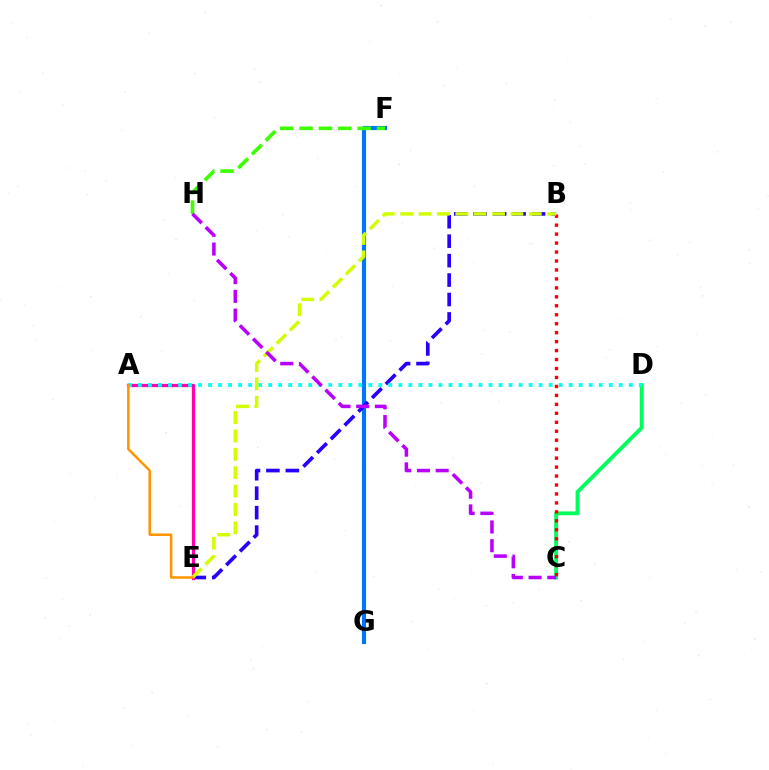{('F', 'G'): [{'color': '#0074ff', 'line_style': 'solid', 'thickness': 2.97}], ('C', 'D'): [{'color': '#00ff5c', 'line_style': 'solid', 'thickness': 2.78}], ('B', 'E'): [{'color': '#2500ff', 'line_style': 'dashed', 'thickness': 2.64}, {'color': '#d1ff00', 'line_style': 'dashed', 'thickness': 2.5}], ('A', 'E'): [{'color': '#ff00ac', 'line_style': 'solid', 'thickness': 2.35}, {'color': '#ff9400', 'line_style': 'solid', 'thickness': 1.8}], ('A', 'D'): [{'color': '#00fff6', 'line_style': 'dotted', 'thickness': 2.72}], ('F', 'H'): [{'color': '#3dff00', 'line_style': 'dashed', 'thickness': 2.63}], ('B', 'C'): [{'color': '#ff0000', 'line_style': 'dotted', 'thickness': 2.43}], ('C', 'H'): [{'color': '#b900ff', 'line_style': 'dashed', 'thickness': 2.54}]}